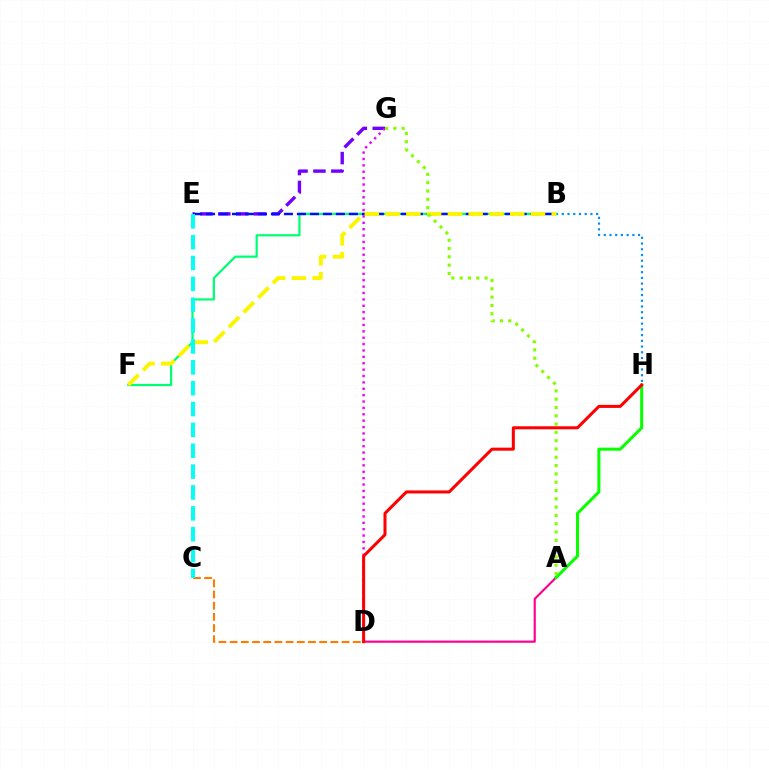{('E', 'G'): [{'color': '#7200ff', 'line_style': 'dashed', 'thickness': 2.43}], ('B', 'H'): [{'color': '#008cff', 'line_style': 'dotted', 'thickness': 1.56}], ('C', 'D'): [{'color': '#ff7c00', 'line_style': 'dashed', 'thickness': 1.52}], ('B', 'F'): [{'color': '#00ff74', 'line_style': 'solid', 'thickness': 1.6}, {'color': '#fcf500', 'line_style': 'dashed', 'thickness': 2.82}], ('D', 'G'): [{'color': '#ee00ff', 'line_style': 'dotted', 'thickness': 1.73}], ('B', 'E'): [{'color': '#0010ff', 'line_style': 'dashed', 'thickness': 1.76}], ('A', 'D'): [{'color': '#ff0094', 'line_style': 'solid', 'thickness': 1.57}], ('A', 'H'): [{'color': '#08ff00', 'line_style': 'solid', 'thickness': 2.2}], ('D', 'H'): [{'color': '#ff0000', 'line_style': 'solid', 'thickness': 2.18}], ('A', 'G'): [{'color': '#84ff00', 'line_style': 'dotted', 'thickness': 2.26}], ('C', 'E'): [{'color': '#00fff6', 'line_style': 'dashed', 'thickness': 2.83}]}